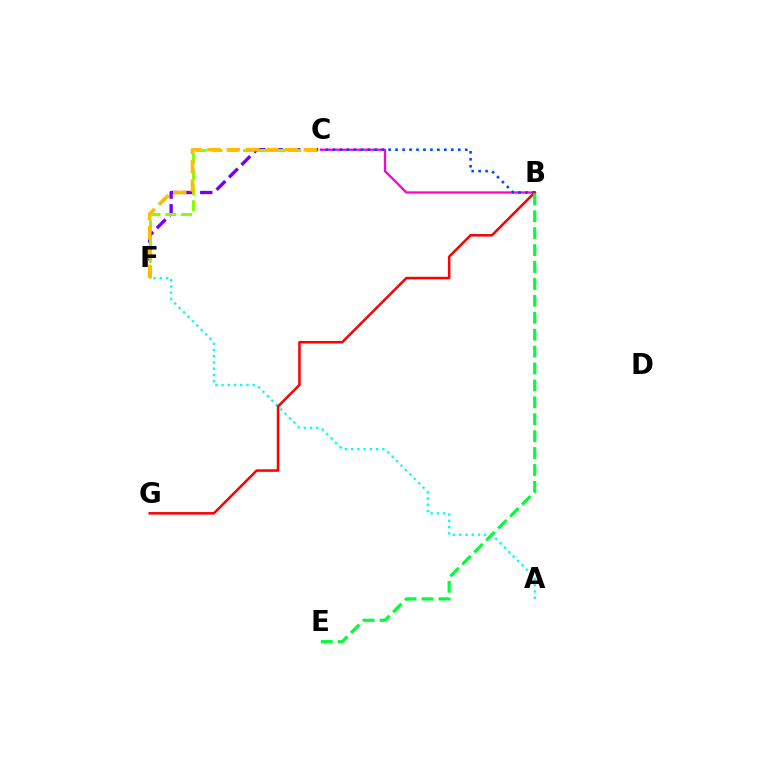{('B', 'C'): [{'color': '#ff00cf', 'line_style': 'solid', 'thickness': 1.65}, {'color': '#004bff', 'line_style': 'dotted', 'thickness': 1.89}], ('C', 'F'): [{'color': '#7200ff', 'line_style': 'dashed', 'thickness': 2.39}, {'color': '#84ff00', 'line_style': 'dashed', 'thickness': 2.14}, {'color': '#ffbd00', 'line_style': 'dashed', 'thickness': 2.62}], ('A', 'F'): [{'color': '#00fff6', 'line_style': 'dotted', 'thickness': 1.7}], ('B', 'G'): [{'color': '#ff0000', 'line_style': 'solid', 'thickness': 1.82}], ('B', 'E'): [{'color': '#00ff39', 'line_style': 'dashed', 'thickness': 2.3}]}